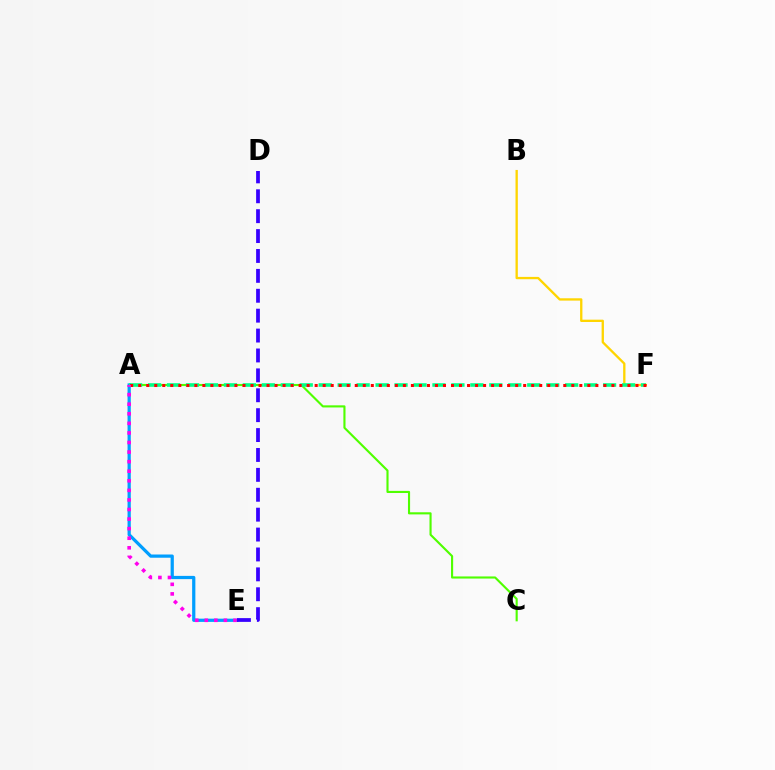{('A', 'C'): [{'color': '#4fff00', 'line_style': 'solid', 'thickness': 1.53}], ('B', 'F'): [{'color': '#ffd500', 'line_style': 'solid', 'thickness': 1.67}], ('A', 'E'): [{'color': '#009eff', 'line_style': 'solid', 'thickness': 2.33}, {'color': '#ff00ed', 'line_style': 'dotted', 'thickness': 2.6}], ('A', 'F'): [{'color': '#00ff86', 'line_style': 'dashed', 'thickness': 2.58}, {'color': '#ff0000', 'line_style': 'dotted', 'thickness': 2.18}], ('D', 'E'): [{'color': '#3700ff', 'line_style': 'dashed', 'thickness': 2.7}]}